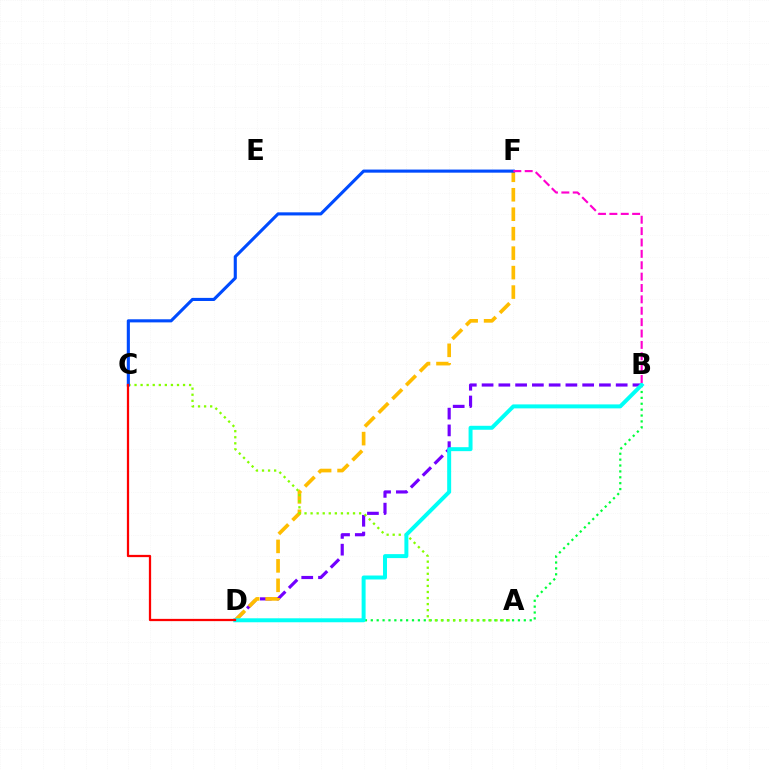{('B', 'D'): [{'color': '#7200ff', 'line_style': 'dashed', 'thickness': 2.28}, {'color': '#00ff39', 'line_style': 'dotted', 'thickness': 1.6}, {'color': '#00fff6', 'line_style': 'solid', 'thickness': 2.86}], ('D', 'F'): [{'color': '#ffbd00', 'line_style': 'dashed', 'thickness': 2.64}], ('A', 'C'): [{'color': '#84ff00', 'line_style': 'dotted', 'thickness': 1.65}], ('C', 'F'): [{'color': '#004bff', 'line_style': 'solid', 'thickness': 2.24}], ('B', 'F'): [{'color': '#ff00cf', 'line_style': 'dashed', 'thickness': 1.55}], ('C', 'D'): [{'color': '#ff0000', 'line_style': 'solid', 'thickness': 1.63}]}